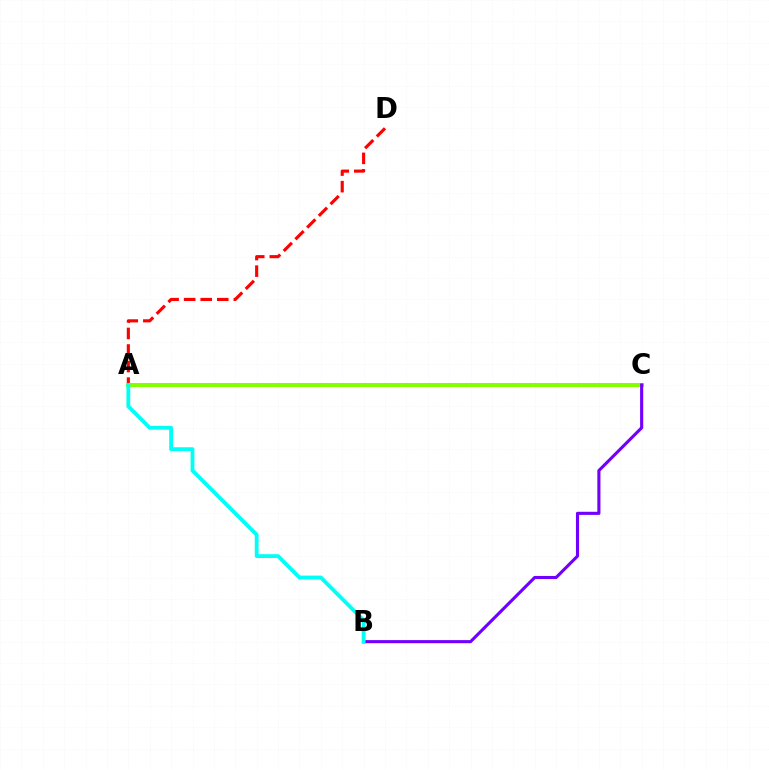{('A', 'D'): [{'color': '#ff0000', 'line_style': 'dashed', 'thickness': 2.25}], ('A', 'C'): [{'color': '#84ff00', 'line_style': 'solid', 'thickness': 2.91}], ('B', 'C'): [{'color': '#7200ff', 'line_style': 'solid', 'thickness': 2.24}], ('A', 'B'): [{'color': '#00fff6', 'line_style': 'solid', 'thickness': 2.76}]}